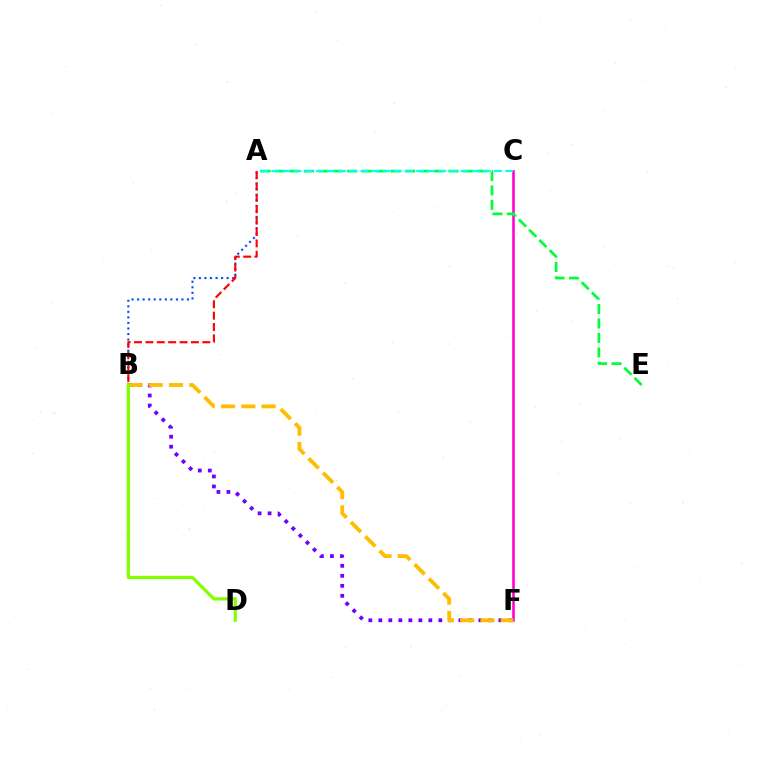{('A', 'B'): [{'color': '#004bff', 'line_style': 'dotted', 'thickness': 1.51}, {'color': '#ff0000', 'line_style': 'dashed', 'thickness': 1.55}], ('C', 'F'): [{'color': '#ff00cf', 'line_style': 'solid', 'thickness': 1.86}], ('A', 'E'): [{'color': '#00ff39', 'line_style': 'dashed', 'thickness': 1.96}], ('B', 'F'): [{'color': '#7200ff', 'line_style': 'dotted', 'thickness': 2.72}, {'color': '#ffbd00', 'line_style': 'dashed', 'thickness': 2.76}], ('B', 'D'): [{'color': '#84ff00', 'line_style': 'solid', 'thickness': 2.36}], ('A', 'C'): [{'color': '#00fff6', 'line_style': 'dashed', 'thickness': 1.51}]}